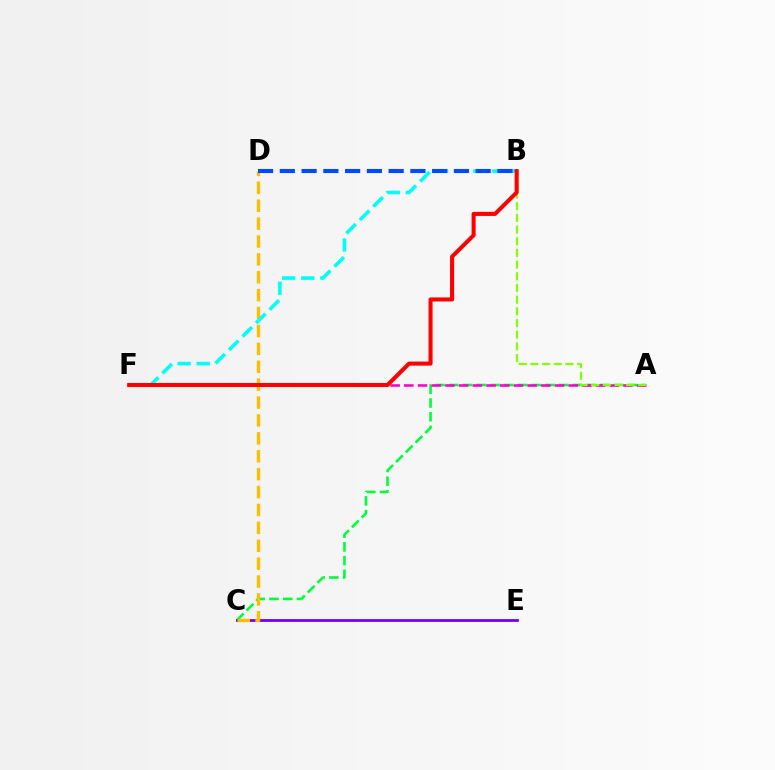{('A', 'C'): [{'color': '#00ff39', 'line_style': 'dashed', 'thickness': 1.87}], ('C', 'E'): [{'color': '#7200ff', 'line_style': 'solid', 'thickness': 2.01}], ('A', 'F'): [{'color': '#ff00cf', 'line_style': 'dashed', 'thickness': 1.86}], ('C', 'D'): [{'color': '#ffbd00', 'line_style': 'dashed', 'thickness': 2.43}], ('B', 'F'): [{'color': '#00fff6', 'line_style': 'dashed', 'thickness': 2.59}, {'color': '#ff0000', 'line_style': 'solid', 'thickness': 2.93}], ('A', 'B'): [{'color': '#84ff00', 'line_style': 'dashed', 'thickness': 1.59}], ('B', 'D'): [{'color': '#004bff', 'line_style': 'dashed', 'thickness': 2.96}]}